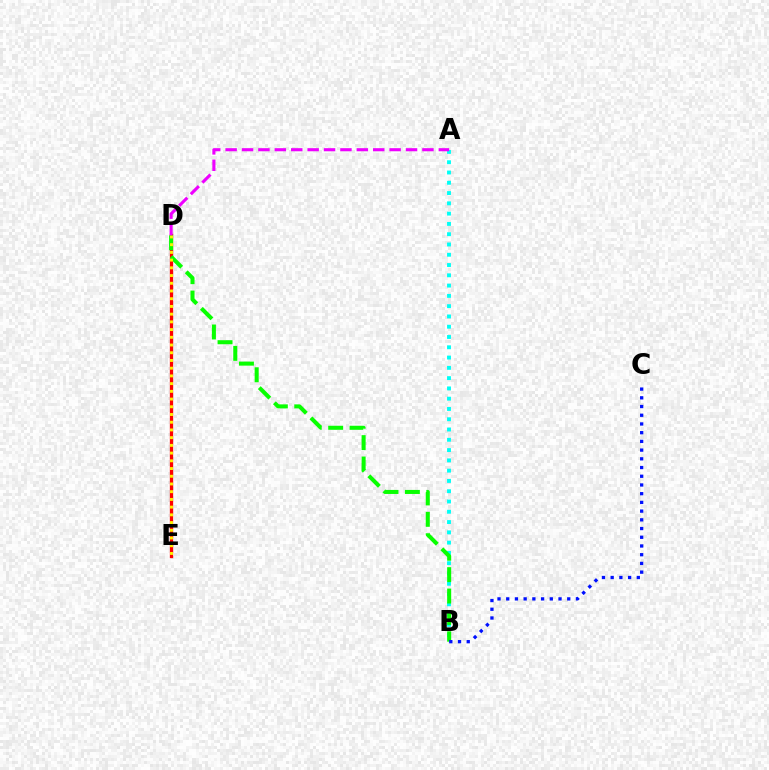{('A', 'B'): [{'color': '#00fff6', 'line_style': 'dotted', 'thickness': 2.79}], ('D', 'E'): [{'color': '#ff0000', 'line_style': 'solid', 'thickness': 2.37}, {'color': '#fcf500', 'line_style': 'dotted', 'thickness': 2.1}], ('B', 'D'): [{'color': '#08ff00', 'line_style': 'dashed', 'thickness': 2.91}], ('A', 'D'): [{'color': '#ee00ff', 'line_style': 'dashed', 'thickness': 2.23}], ('B', 'C'): [{'color': '#0010ff', 'line_style': 'dotted', 'thickness': 2.37}]}